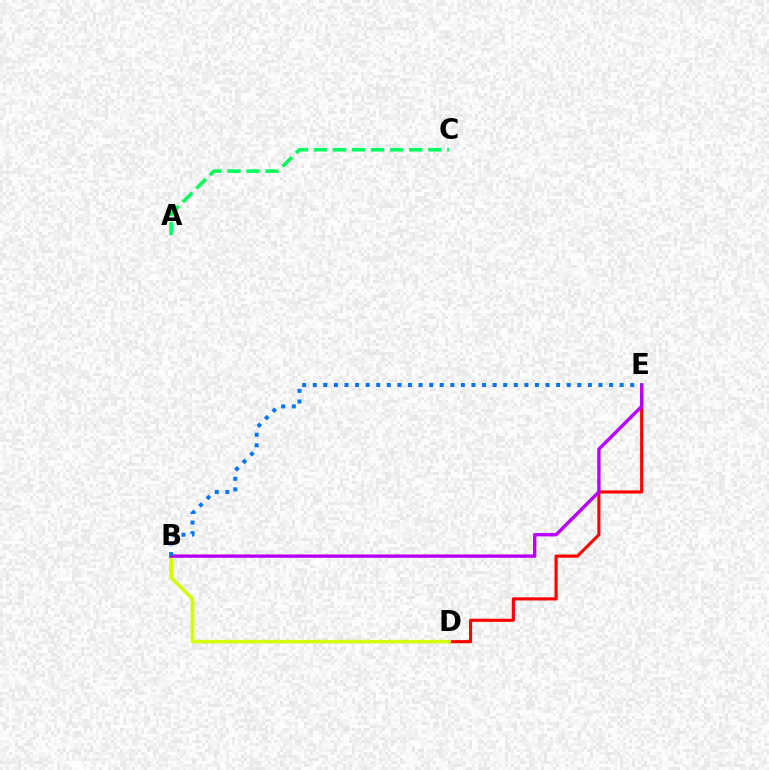{('D', 'E'): [{'color': '#ff0000', 'line_style': 'solid', 'thickness': 2.25}], ('B', 'D'): [{'color': '#d1ff00', 'line_style': 'solid', 'thickness': 2.58}], ('A', 'C'): [{'color': '#00ff5c', 'line_style': 'dashed', 'thickness': 2.59}], ('B', 'E'): [{'color': '#b900ff', 'line_style': 'solid', 'thickness': 2.43}, {'color': '#0074ff', 'line_style': 'dotted', 'thickness': 2.88}]}